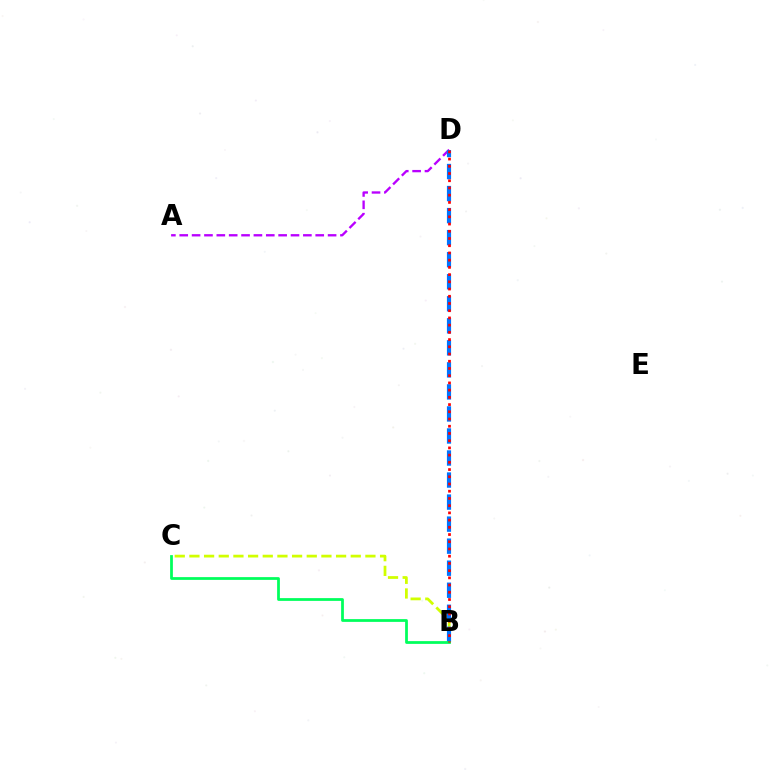{('B', 'C'): [{'color': '#d1ff00', 'line_style': 'dashed', 'thickness': 1.99}, {'color': '#00ff5c', 'line_style': 'solid', 'thickness': 1.98}], ('A', 'D'): [{'color': '#b900ff', 'line_style': 'dashed', 'thickness': 1.68}], ('B', 'D'): [{'color': '#0074ff', 'line_style': 'dashed', 'thickness': 2.99}, {'color': '#ff0000', 'line_style': 'dotted', 'thickness': 1.96}]}